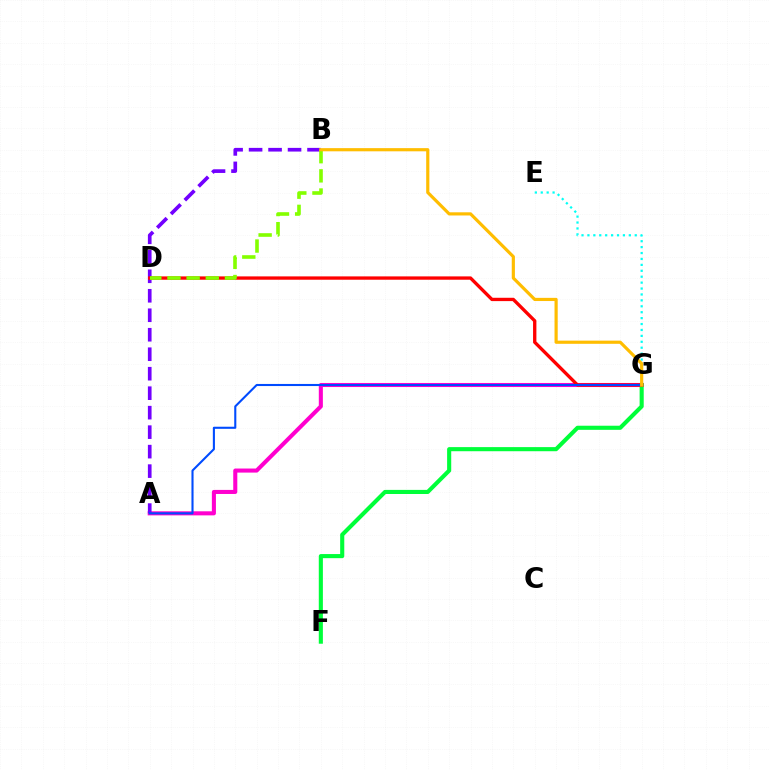{('A', 'G'): [{'color': '#ff00cf', 'line_style': 'solid', 'thickness': 2.93}, {'color': '#004bff', 'line_style': 'solid', 'thickness': 1.51}], ('A', 'B'): [{'color': '#7200ff', 'line_style': 'dashed', 'thickness': 2.65}], ('F', 'G'): [{'color': '#00ff39', 'line_style': 'solid', 'thickness': 2.96}], ('D', 'G'): [{'color': '#ff0000', 'line_style': 'solid', 'thickness': 2.4}], ('E', 'G'): [{'color': '#00fff6', 'line_style': 'dotted', 'thickness': 1.61}], ('B', 'D'): [{'color': '#84ff00', 'line_style': 'dashed', 'thickness': 2.6}], ('B', 'G'): [{'color': '#ffbd00', 'line_style': 'solid', 'thickness': 2.28}]}